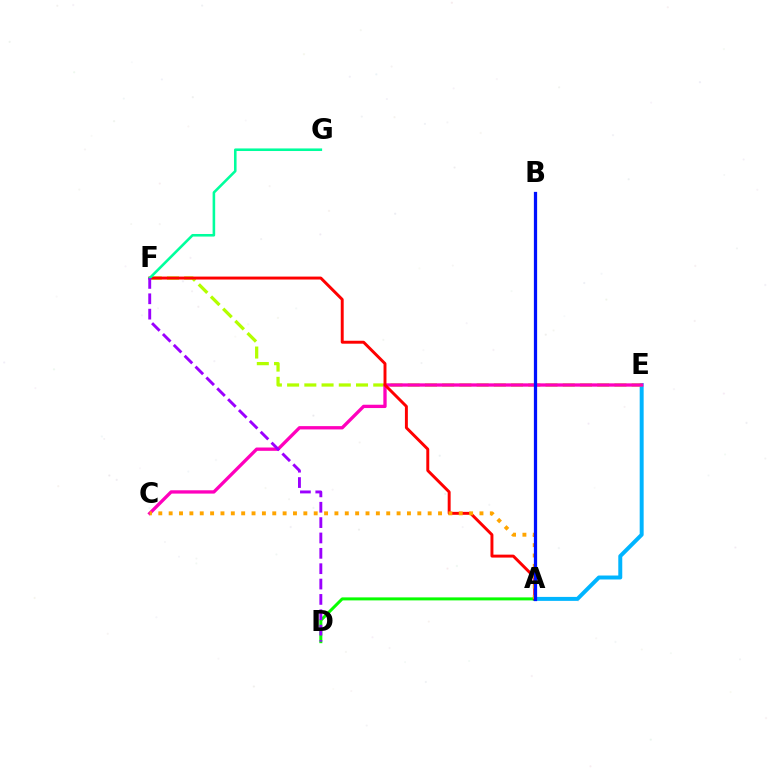{('A', 'E'): [{'color': '#00b5ff', 'line_style': 'solid', 'thickness': 2.86}], ('A', 'D'): [{'color': '#08ff00', 'line_style': 'solid', 'thickness': 2.16}], ('E', 'F'): [{'color': '#b3ff00', 'line_style': 'dashed', 'thickness': 2.34}], ('C', 'E'): [{'color': '#ff00bd', 'line_style': 'solid', 'thickness': 2.39}], ('A', 'F'): [{'color': '#ff0000', 'line_style': 'solid', 'thickness': 2.12}], ('A', 'C'): [{'color': '#ffa500', 'line_style': 'dotted', 'thickness': 2.81}], ('F', 'G'): [{'color': '#00ff9d', 'line_style': 'solid', 'thickness': 1.86}], ('A', 'B'): [{'color': '#0010ff', 'line_style': 'solid', 'thickness': 2.34}], ('D', 'F'): [{'color': '#9b00ff', 'line_style': 'dashed', 'thickness': 2.09}]}